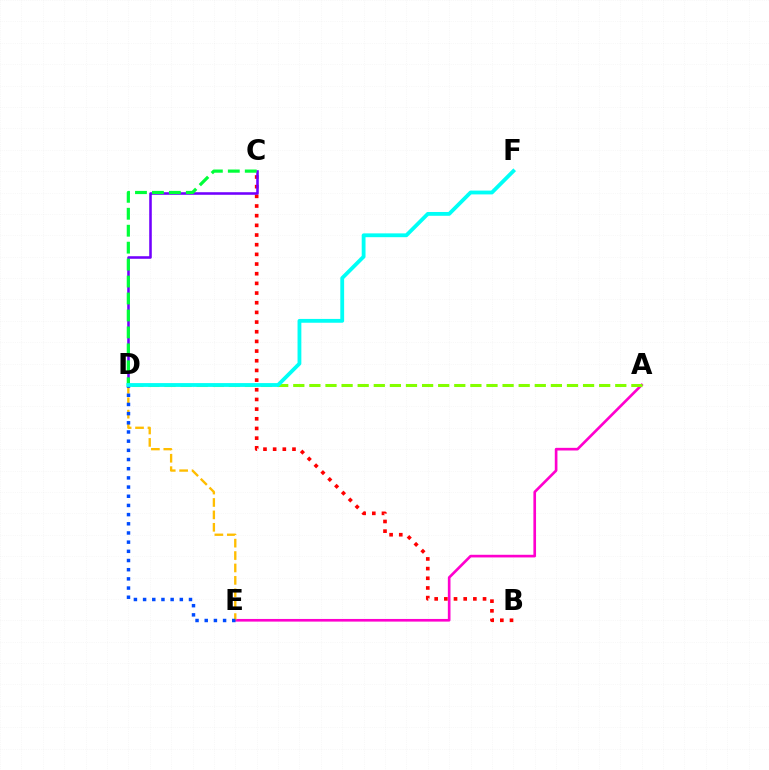{('A', 'E'): [{'color': '#ff00cf', 'line_style': 'solid', 'thickness': 1.91}], ('B', 'C'): [{'color': '#ff0000', 'line_style': 'dotted', 'thickness': 2.63}], ('D', 'E'): [{'color': '#ffbd00', 'line_style': 'dashed', 'thickness': 1.69}, {'color': '#004bff', 'line_style': 'dotted', 'thickness': 2.49}], ('C', 'D'): [{'color': '#7200ff', 'line_style': 'solid', 'thickness': 1.85}, {'color': '#00ff39', 'line_style': 'dashed', 'thickness': 2.3}], ('A', 'D'): [{'color': '#84ff00', 'line_style': 'dashed', 'thickness': 2.19}], ('D', 'F'): [{'color': '#00fff6', 'line_style': 'solid', 'thickness': 2.75}]}